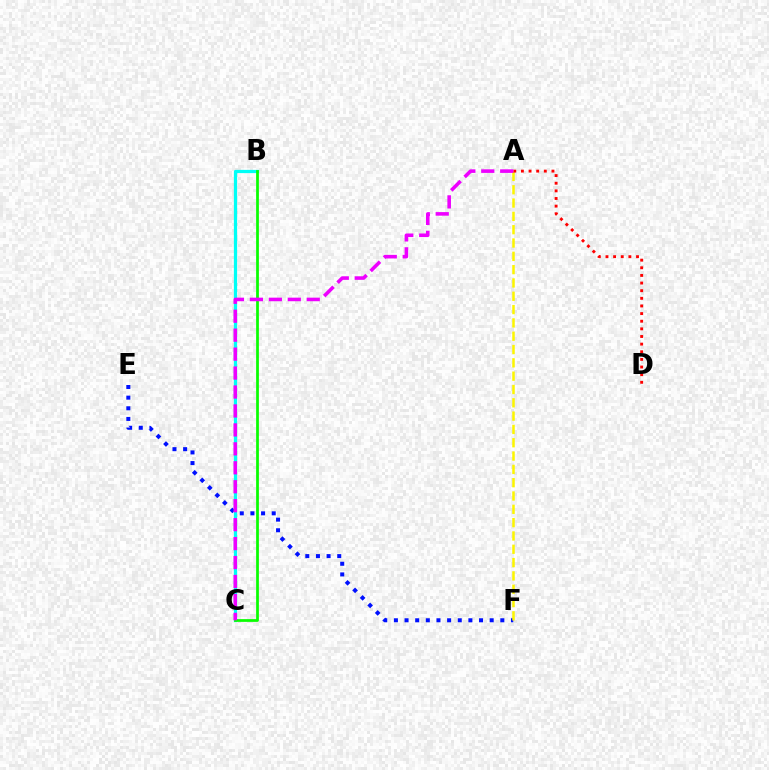{('E', 'F'): [{'color': '#0010ff', 'line_style': 'dotted', 'thickness': 2.89}], ('A', 'F'): [{'color': '#fcf500', 'line_style': 'dashed', 'thickness': 1.81}], ('A', 'D'): [{'color': '#ff0000', 'line_style': 'dotted', 'thickness': 2.07}], ('B', 'C'): [{'color': '#00fff6', 'line_style': 'solid', 'thickness': 2.33}, {'color': '#08ff00', 'line_style': 'solid', 'thickness': 1.97}], ('A', 'C'): [{'color': '#ee00ff', 'line_style': 'dashed', 'thickness': 2.57}]}